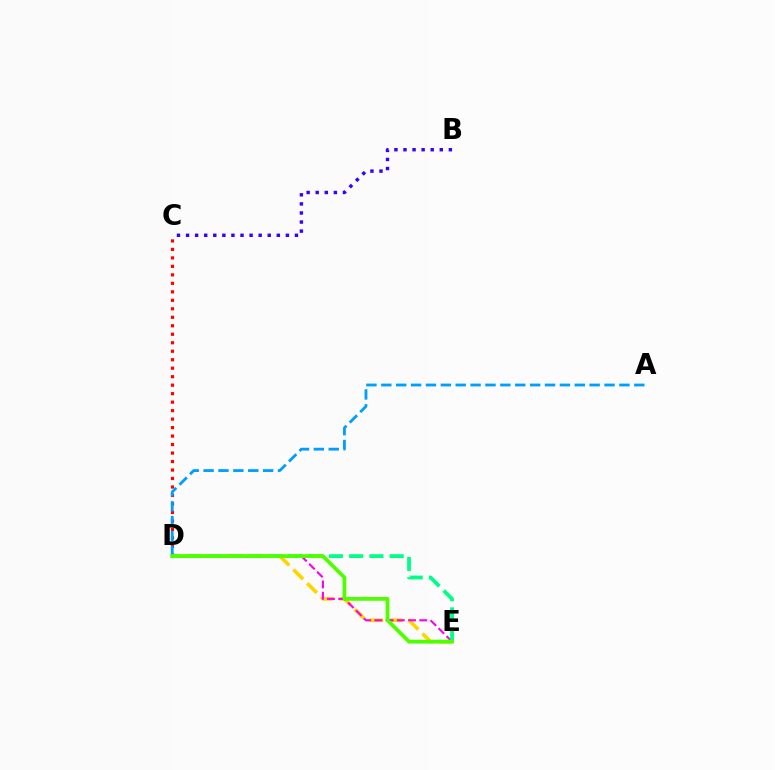{('D', 'E'): [{'color': '#ffd500', 'line_style': 'dashed', 'thickness': 2.64}, {'color': '#ff00ed', 'line_style': 'dashed', 'thickness': 1.53}, {'color': '#00ff86', 'line_style': 'dashed', 'thickness': 2.75}, {'color': '#4fff00', 'line_style': 'solid', 'thickness': 2.72}], ('C', 'D'): [{'color': '#ff0000', 'line_style': 'dotted', 'thickness': 2.31}], ('A', 'D'): [{'color': '#009eff', 'line_style': 'dashed', 'thickness': 2.02}], ('B', 'C'): [{'color': '#3700ff', 'line_style': 'dotted', 'thickness': 2.47}]}